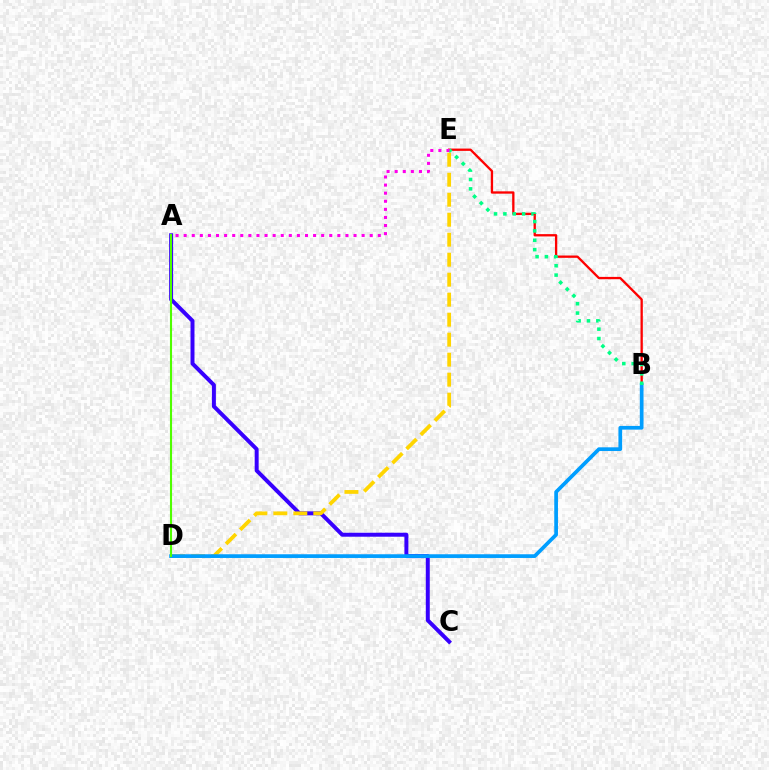{('A', 'C'): [{'color': '#3700ff', 'line_style': 'solid', 'thickness': 2.86}], ('D', 'E'): [{'color': '#ffd500', 'line_style': 'dashed', 'thickness': 2.72}], ('B', 'E'): [{'color': '#ff0000', 'line_style': 'solid', 'thickness': 1.66}, {'color': '#00ff86', 'line_style': 'dotted', 'thickness': 2.55}], ('B', 'D'): [{'color': '#009eff', 'line_style': 'solid', 'thickness': 2.67}], ('A', 'E'): [{'color': '#ff00ed', 'line_style': 'dotted', 'thickness': 2.2}], ('A', 'D'): [{'color': '#4fff00', 'line_style': 'solid', 'thickness': 1.51}]}